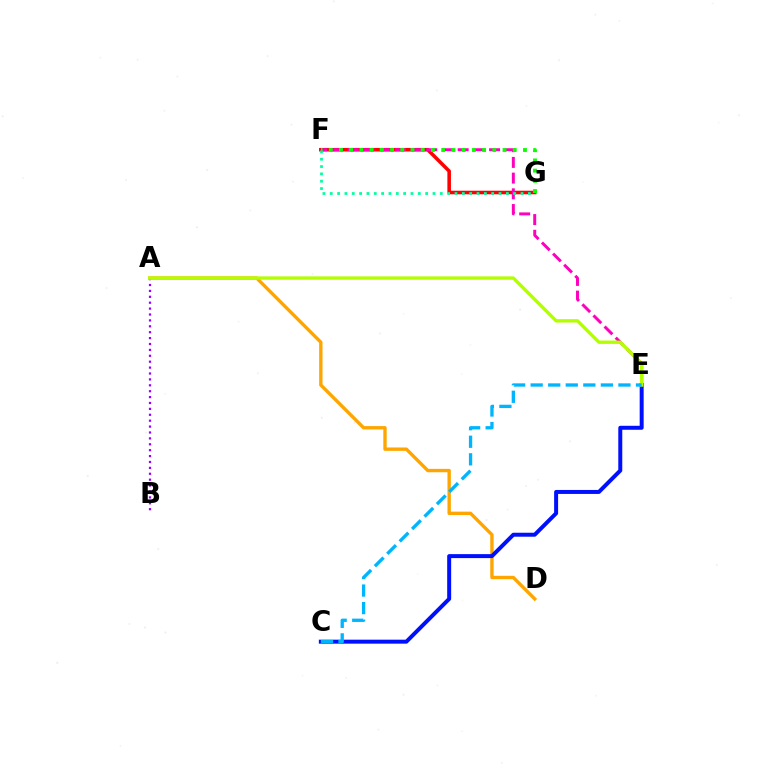{('A', 'B'): [{'color': '#9b00ff', 'line_style': 'dotted', 'thickness': 1.6}], ('F', 'G'): [{'color': '#ff0000', 'line_style': 'solid', 'thickness': 2.56}, {'color': '#00ff9d', 'line_style': 'dotted', 'thickness': 1.99}, {'color': '#08ff00', 'line_style': 'dotted', 'thickness': 2.78}], ('A', 'D'): [{'color': '#ffa500', 'line_style': 'solid', 'thickness': 2.42}], ('E', 'F'): [{'color': '#ff00bd', 'line_style': 'dashed', 'thickness': 2.13}], ('C', 'E'): [{'color': '#0010ff', 'line_style': 'solid', 'thickness': 2.86}, {'color': '#00b5ff', 'line_style': 'dashed', 'thickness': 2.38}], ('A', 'E'): [{'color': '#b3ff00', 'line_style': 'solid', 'thickness': 2.42}]}